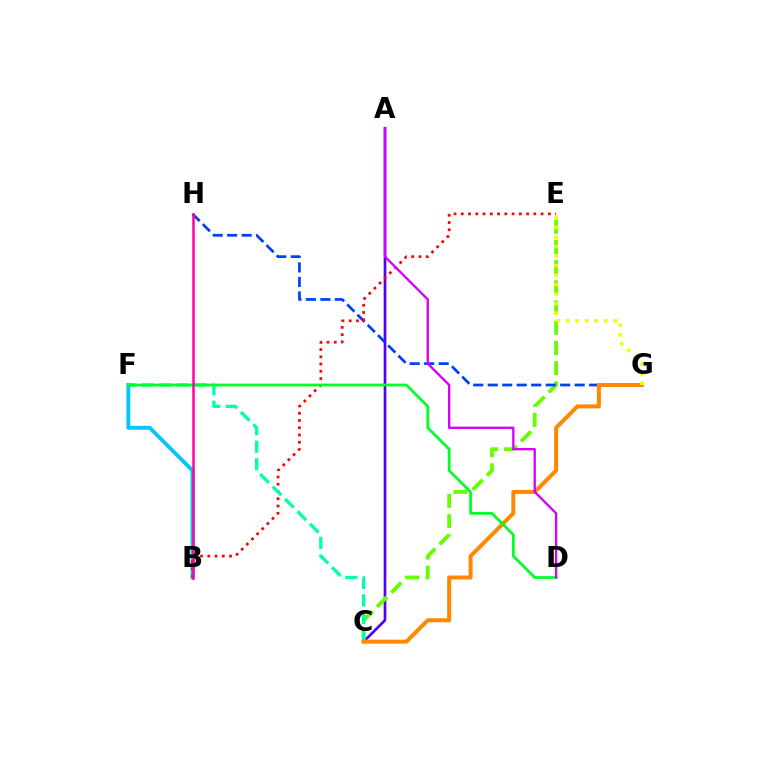{('A', 'C'): [{'color': '#4f00ff', 'line_style': 'solid', 'thickness': 1.94}], ('C', 'E'): [{'color': '#66ff00', 'line_style': 'dashed', 'thickness': 2.74}], ('B', 'F'): [{'color': '#00c7ff', 'line_style': 'solid', 'thickness': 2.79}], ('G', 'H'): [{'color': '#003fff', 'line_style': 'dashed', 'thickness': 1.97}], ('B', 'E'): [{'color': '#ff0000', 'line_style': 'dotted', 'thickness': 1.97}], ('C', 'F'): [{'color': '#00ffaf', 'line_style': 'dashed', 'thickness': 2.38}], ('C', 'G'): [{'color': '#ff8800', 'line_style': 'solid', 'thickness': 2.88}], ('E', 'G'): [{'color': '#eeff00', 'line_style': 'dotted', 'thickness': 2.59}], ('D', 'F'): [{'color': '#00ff27', 'line_style': 'solid', 'thickness': 1.99}], ('B', 'H'): [{'color': '#ff00a0', 'line_style': 'solid', 'thickness': 1.81}], ('A', 'D'): [{'color': '#d600ff', 'line_style': 'solid', 'thickness': 1.68}]}